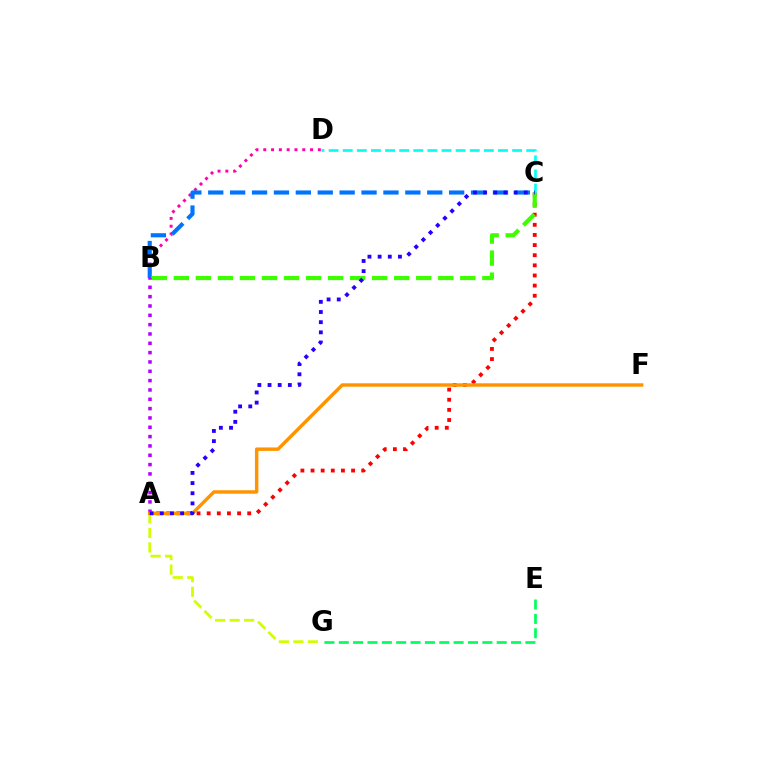{('E', 'G'): [{'color': '#00ff5c', 'line_style': 'dashed', 'thickness': 1.95}], ('A', 'C'): [{'color': '#ff0000', 'line_style': 'dotted', 'thickness': 2.75}, {'color': '#2500ff', 'line_style': 'dotted', 'thickness': 2.76}], ('C', 'D'): [{'color': '#00fff6', 'line_style': 'dashed', 'thickness': 1.92}], ('B', 'D'): [{'color': '#ff00ac', 'line_style': 'dotted', 'thickness': 2.12}], ('B', 'C'): [{'color': '#0074ff', 'line_style': 'dashed', 'thickness': 2.98}, {'color': '#3dff00', 'line_style': 'dashed', 'thickness': 2.99}], ('A', 'G'): [{'color': '#d1ff00', 'line_style': 'dashed', 'thickness': 1.97}], ('A', 'B'): [{'color': '#b900ff', 'line_style': 'dotted', 'thickness': 2.53}], ('A', 'F'): [{'color': '#ff9400', 'line_style': 'solid', 'thickness': 2.47}]}